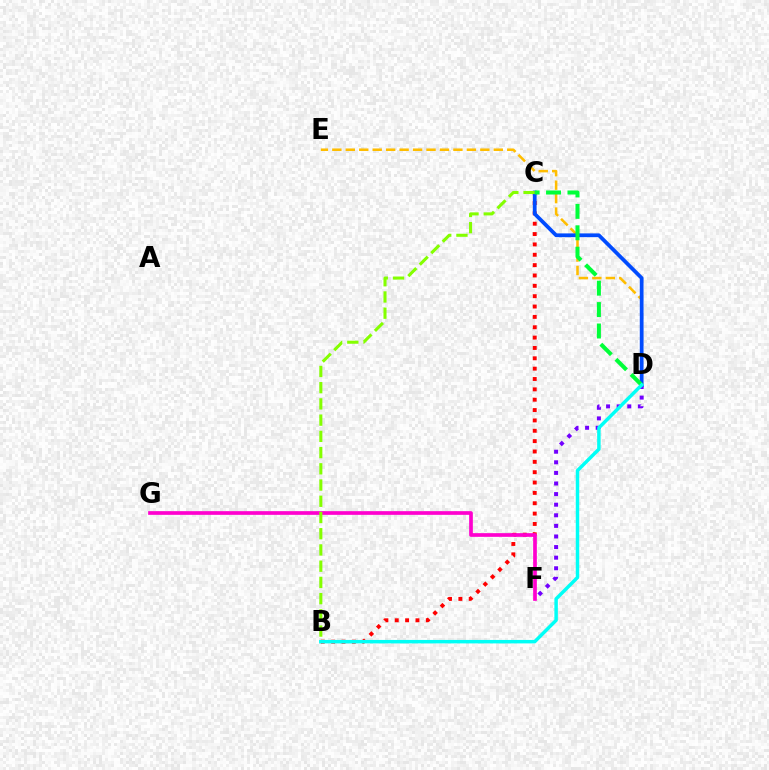{('D', 'F'): [{'color': '#7200ff', 'line_style': 'dotted', 'thickness': 2.88}], ('B', 'C'): [{'color': '#ff0000', 'line_style': 'dotted', 'thickness': 2.81}, {'color': '#84ff00', 'line_style': 'dashed', 'thickness': 2.2}], ('D', 'E'): [{'color': '#ffbd00', 'line_style': 'dashed', 'thickness': 1.83}], ('C', 'D'): [{'color': '#004bff', 'line_style': 'solid', 'thickness': 2.71}, {'color': '#00ff39', 'line_style': 'dashed', 'thickness': 2.91}], ('F', 'G'): [{'color': '#ff00cf', 'line_style': 'solid', 'thickness': 2.66}], ('B', 'D'): [{'color': '#00fff6', 'line_style': 'solid', 'thickness': 2.49}]}